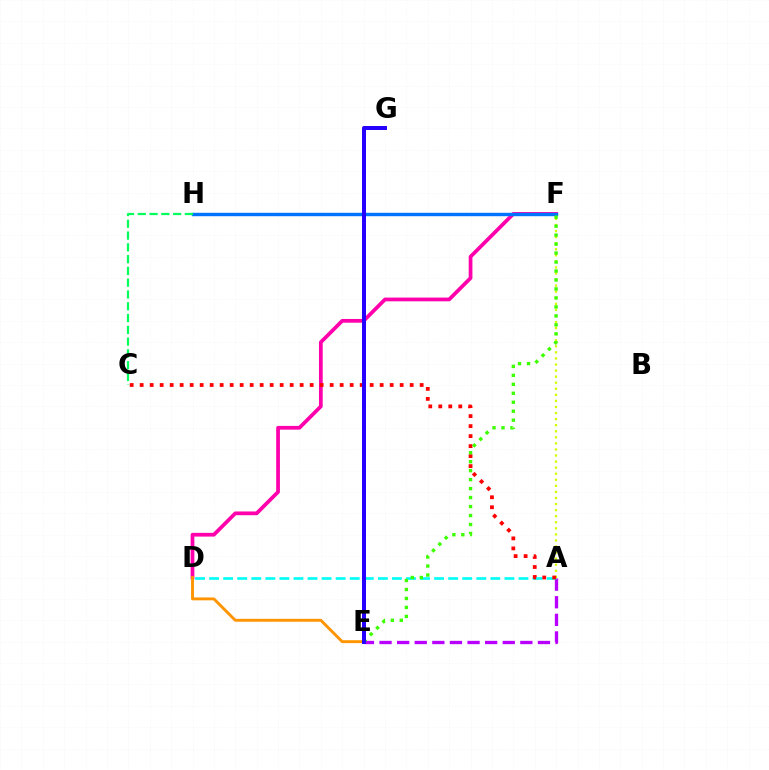{('D', 'F'): [{'color': '#ff00ac', 'line_style': 'solid', 'thickness': 2.69}], ('A', 'E'): [{'color': '#b900ff', 'line_style': 'dashed', 'thickness': 2.39}], ('A', 'D'): [{'color': '#00fff6', 'line_style': 'dashed', 'thickness': 1.91}], ('A', 'F'): [{'color': '#d1ff00', 'line_style': 'dotted', 'thickness': 1.65}], ('D', 'E'): [{'color': '#ff9400', 'line_style': 'solid', 'thickness': 2.08}], ('F', 'H'): [{'color': '#0074ff', 'line_style': 'solid', 'thickness': 2.46}], ('A', 'C'): [{'color': '#ff0000', 'line_style': 'dotted', 'thickness': 2.72}], ('E', 'F'): [{'color': '#3dff00', 'line_style': 'dotted', 'thickness': 2.44}], ('C', 'H'): [{'color': '#00ff5c', 'line_style': 'dashed', 'thickness': 1.6}], ('E', 'G'): [{'color': '#2500ff', 'line_style': 'solid', 'thickness': 2.87}]}